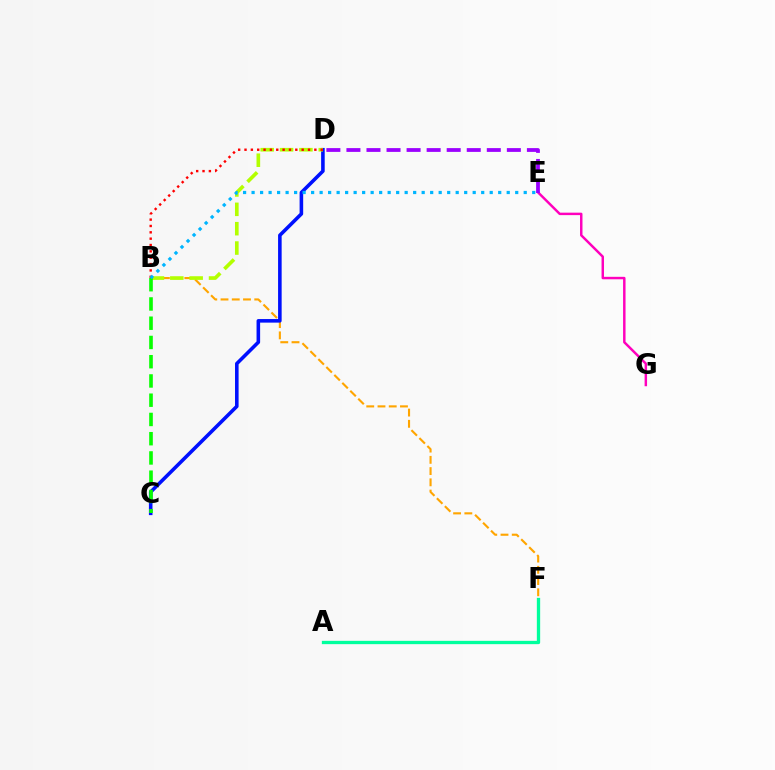{('B', 'F'): [{'color': '#ffa500', 'line_style': 'dashed', 'thickness': 1.53}], ('E', 'G'): [{'color': '#ff00bd', 'line_style': 'solid', 'thickness': 1.77}], ('A', 'F'): [{'color': '#00ff9d', 'line_style': 'solid', 'thickness': 2.38}], ('C', 'D'): [{'color': '#0010ff', 'line_style': 'solid', 'thickness': 2.57}], ('B', 'D'): [{'color': '#b3ff00', 'line_style': 'dashed', 'thickness': 2.63}, {'color': '#ff0000', 'line_style': 'dotted', 'thickness': 1.73}], ('B', 'C'): [{'color': '#08ff00', 'line_style': 'dashed', 'thickness': 2.61}], ('B', 'E'): [{'color': '#00b5ff', 'line_style': 'dotted', 'thickness': 2.31}], ('D', 'E'): [{'color': '#9b00ff', 'line_style': 'dashed', 'thickness': 2.72}]}